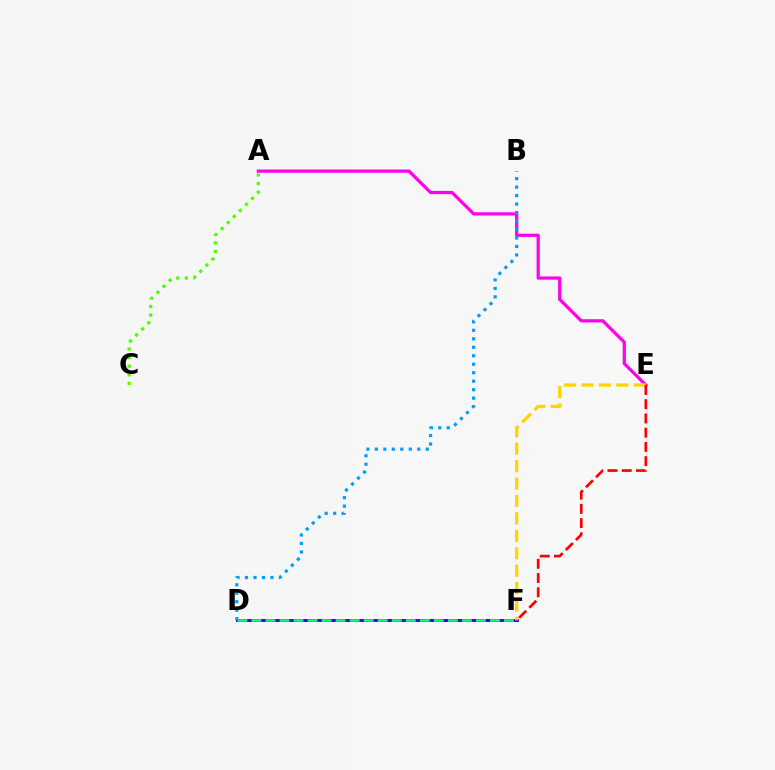{('A', 'E'): [{'color': '#ff00ed', 'line_style': 'solid', 'thickness': 2.32}], ('A', 'C'): [{'color': '#4fff00', 'line_style': 'dotted', 'thickness': 2.33}], ('D', 'F'): [{'color': '#3700ff', 'line_style': 'solid', 'thickness': 2.13}, {'color': '#00ff86', 'line_style': 'dashed', 'thickness': 1.91}], ('E', 'F'): [{'color': '#ffd500', 'line_style': 'dashed', 'thickness': 2.37}, {'color': '#ff0000', 'line_style': 'dashed', 'thickness': 1.93}], ('B', 'D'): [{'color': '#009eff', 'line_style': 'dotted', 'thickness': 2.3}]}